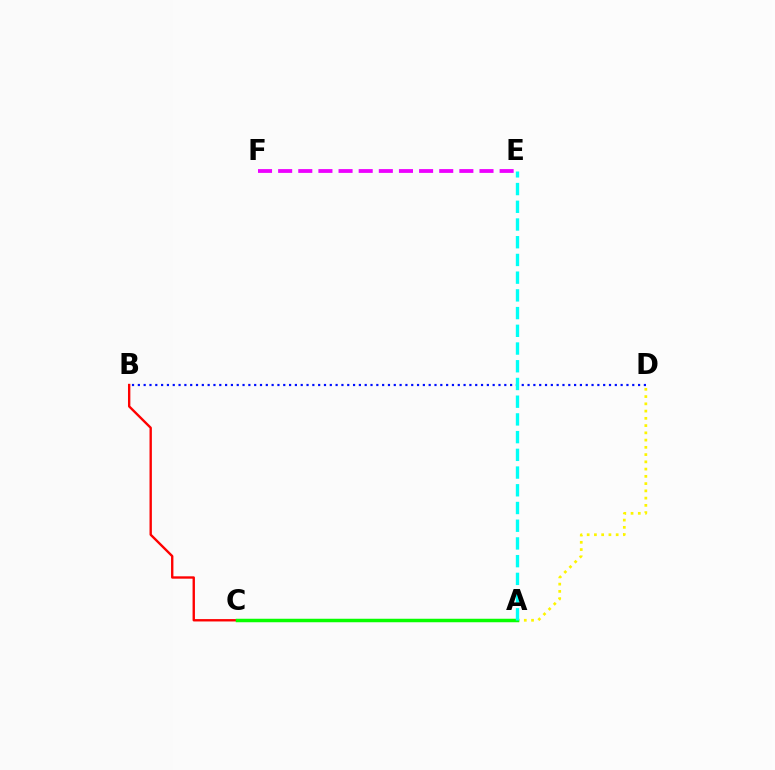{('A', 'D'): [{'color': '#fcf500', 'line_style': 'dotted', 'thickness': 1.97}], ('E', 'F'): [{'color': '#ee00ff', 'line_style': 'dashed', 'thickness': 2.74}], ('B', 'C'): [{'color': '#ff0000', 'line_style': 'solid', 'thickness': 1.7}], ('B', 'D'): [{'color': '#0010ff', 'line_style': 'dotted', 'thickness': 1.58}], ('A', 'C'): [{'color': '#08ff00', 'line_style': 'solid', 'thickness': 2.52}], ('A', 'E'): [{'color': '#00fff6', 'line_style': 'dashed', 'thickness': 2.41}]}